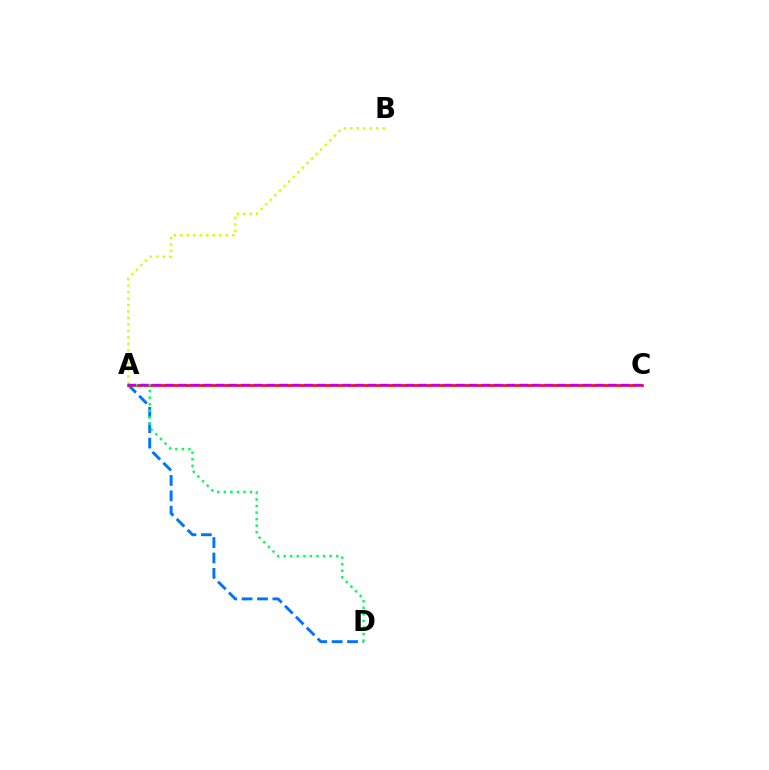{('A', 'B'): [{'color': '#d1ff00', 'line_style': 'dotted', 'thickness': 1.76}], ('A', 'D'): [{'color': '#0074ff', 'line_style': 'dashed', 'thickness': 2.09}, {'color': '#00ff5c', 'line_style': 'dotted', 'thickness': 1.78}], ('A', 'C'): [{'color': '#ff0000', 'line_style': 'solid', 'thickness': 1.87}, {'color': '#b900ff', 'line_style': 'dashed', 'thickness': 1.72}]}